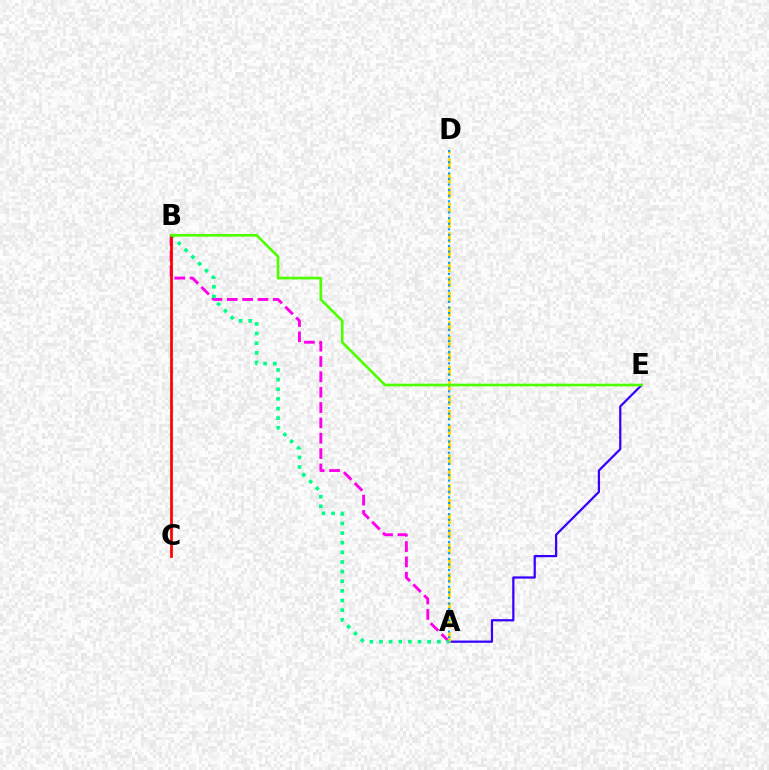{('A', 'B'): [{'color': '#ff00ed', 'line_style': 'dashed', 'thickness': 2.08}, {'color': '#00ff86', 'line_style': 'dotted', 'thickness': 2.62}], ('A', 'E'): [{'color': '#3700ff', 'line_style': 'solid', 'thickness': 1.61}], ('A', 'D'): [{'color': '#ffd500', 'line_style': 'dashed', 'thickness': 2.01}, {'color': '#009eff', 'line_style': 'dotted', 'thickness': 1.52}], ('B', 'C'): [{'color': '#ff0000', 'line_style': 'solid', 'thickness': 1.97}], ('B', 'E'): [{'color': '#4fff00', 'line_style': 'solid', 'thickness': 1.92}]}